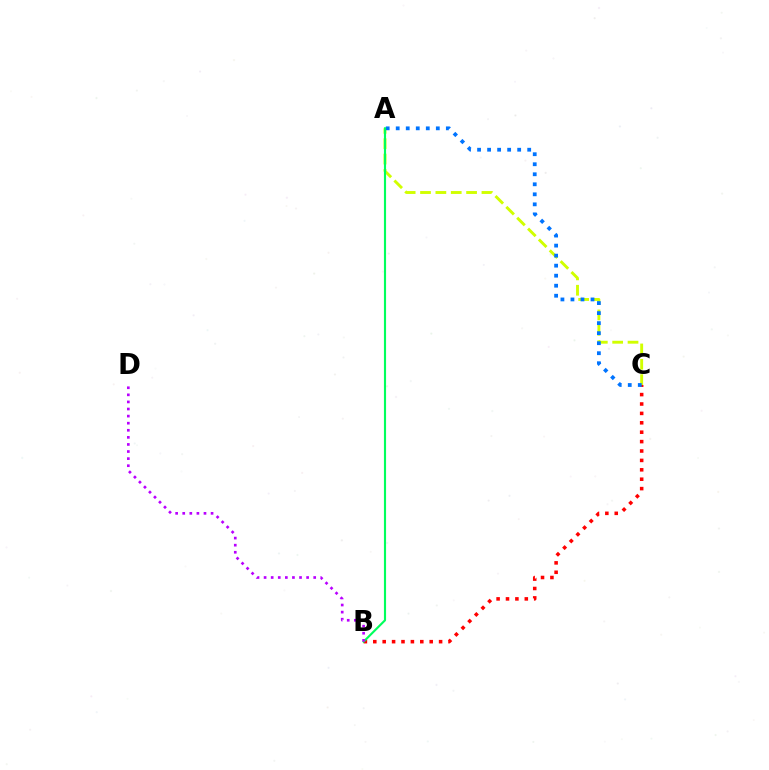{('A', 'C'): [{'color': '#d1ff00', 'line_style': 'dashed', 'thickness': 2.09}, {'color': '#0074ff', 'line_style': 'dotted', 'thickness': 2.72}], ('B', 'C'): [{'color': '#ff0000', 'line_style': 'dotted', 'thickness': 2.55}], ('A', 'B'): [{'color': '#00ff5c', 'line_style': 'solid', 'thickness': 1.54}], ('B', 'D'): [{'color': '#b900ff', 'line_style': 'dotted', 'thickness': 1.93}]}